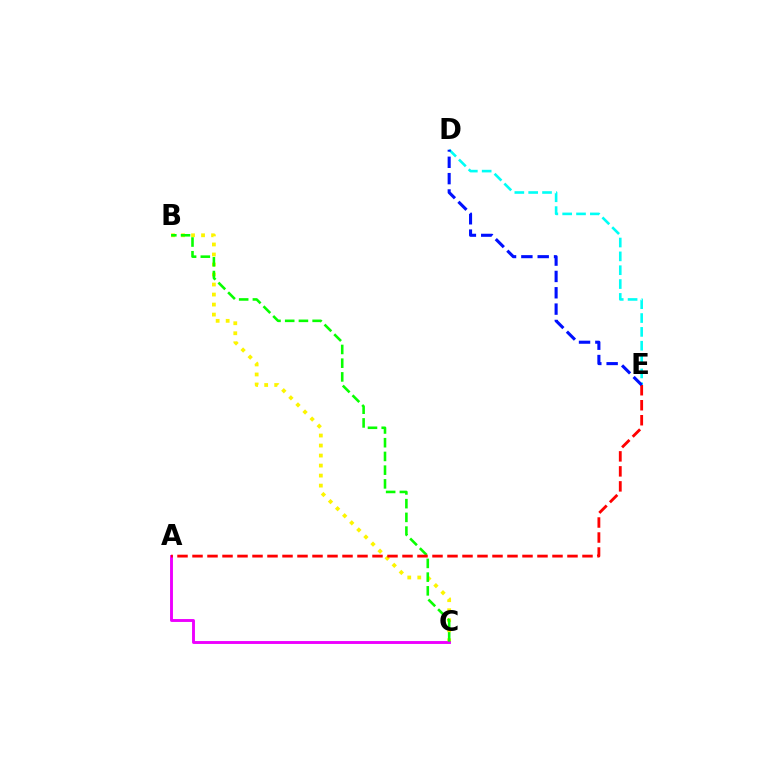{('B', 'C'): [{'color': '#fcf500', 'line_style': 'dotted', 'thickness': 2.72}, {'color': '#08ff00', 'line_style': 'dashed', 'thickness': 1.86}], ('D', 'E'): [{'color': '#00fff6', 'line_style': 'dashed', 'thickness': 1.88}, {'color': '#0010ff', 'line_style': 'dashed', 'thickness': 2.22}], ('A', 'C'): [{'color': '#ee00ff', 'line_style': 'solid', 'thickness': 2.09}], ('A', 'E'): [{'color': '#ff0000', 'line_style': 'dashed', 'thickness': 2.04}]}